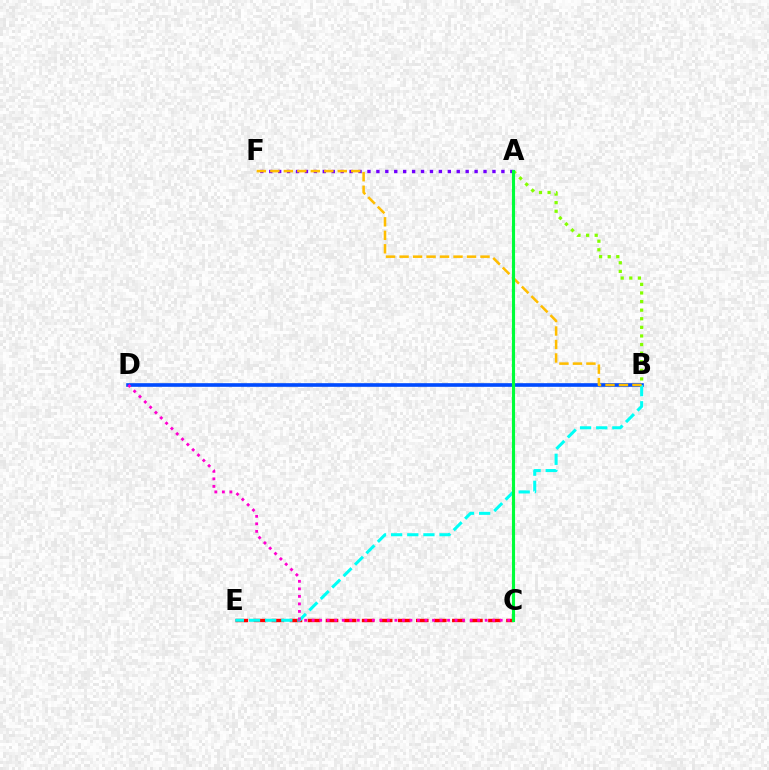{('C', 'E'): [{'color': '#ff0000', 'line_style': 'dashed', 'thickness': 2.45}], ('A', 'F'): [{'color': '#7200ff', 'line_style': 'dotted', 'thickness': 2.43}], ('B', 'D'): [{'color': '#004bff', 'line_style': 'solid', 'thickness': 2.62}], ('B', 'E'): [{'color': '#00fff6', 'line_style': 'dashed', 'thickness': 2.19}], ('C', 'D'): [{'color': '#ff00cf', 'line_style': 'dotted', 'thickness': 2.04}], ('A', 'B'): [{'color': '#84ff00', 'line_style': 'dotted', 'thickness': 2.34}], ('B', 'F'): [{'color': '#ffbd00', 'line_style': 'dashed', 'thickness': 1.83}], ('A', 'C'): [{'color': '#00ff39', 'line_style': 'solid', 'thickness': 2.25}]}